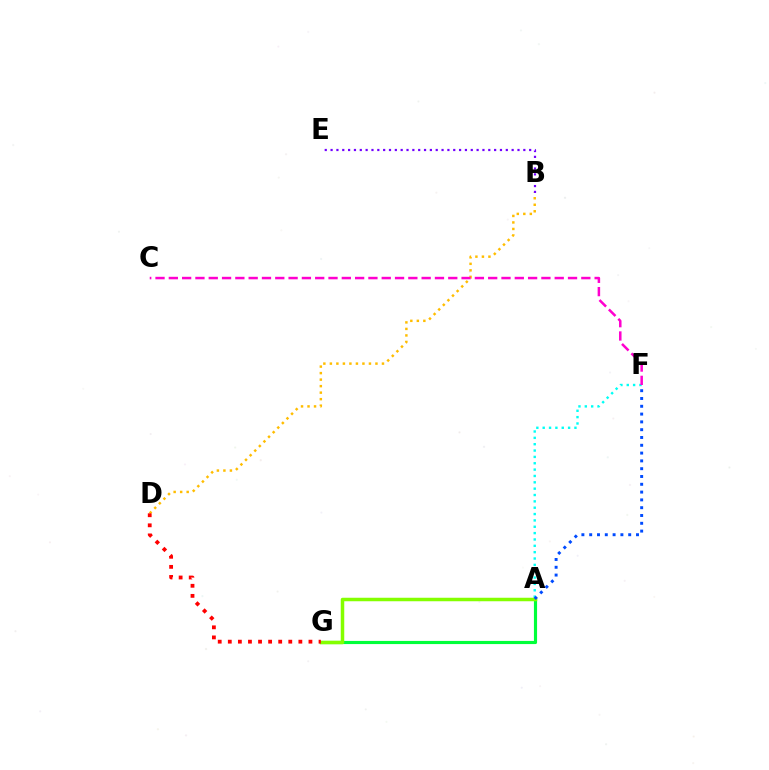{('B', 'D'): [{'color': '#ffbd00', 'line_style': 'dotted', 'thickness': 1.77}], ('A', 'F'): [{'color': '#00fff6', 'line_style': 'dotted', 'thickness': 1.73}, {'color': '#004bff', 'line_style': 'dotted', 'thickness': 2.12}], ('C', 'F'): [{'color': '#ff00cf', 'line_style': 'dashed', 'thickness': 1.81}], ('A', 'G'): [{'color': '#00ff39', 'line_style': 'solid', 'thickness': 2.27}, {'color': '#84ff00', 'line_style': 'solid', 'thickness': 2.52}], ('D', 'G'): [{'color': '#ff0000', 'line_style': 'dotted', 'thickness': 2.74}], ('B', 'E'): [{'color': '#7200ff', 'line_style': 'dotted', 'thickness': 1.59}]}